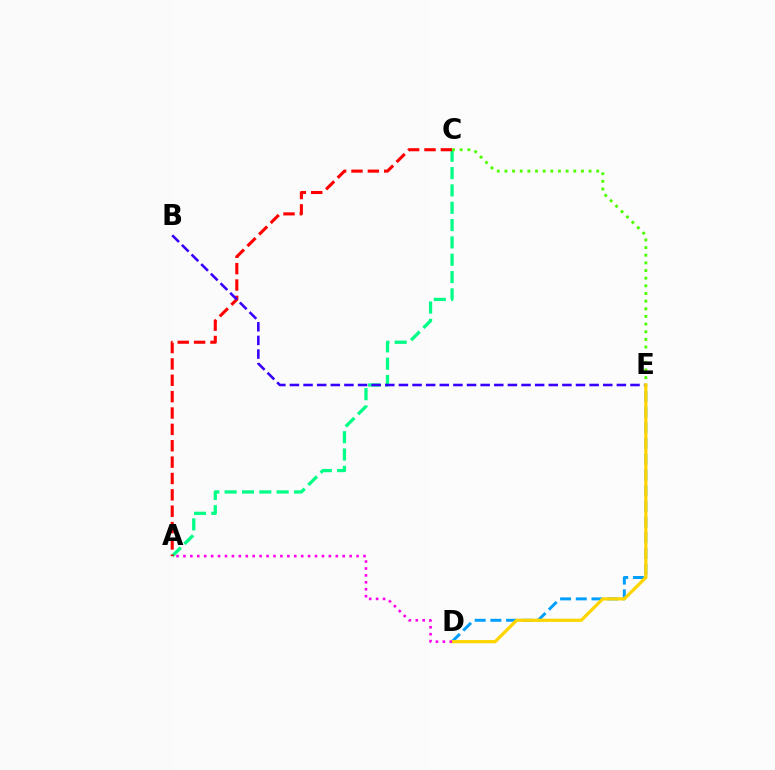{('D', 'E'): [{'color': '#009eff', 'line_style': 'dashed', 'thickness': 2.13}, {'color': '#ffd500', 'line_style': 'solid', 'thickness': 2.32}], ('A', 'C'): [{'color': '#00ff86', 'line_style': 'dashed', 'thickness': 2.35}, {'color': '#ff0000', 'line_style': 'dashed', 'thickness': 2.22}], ('B', 'E'): [{'color': '#3700ff', 'line_style': 'dashed', 'thickness': 1.85}], ('C', 'E'): [{'color': '#4fff00', 'line_style': 'dotted', 'thickness': 2.08}], ('A', 'D'): [{'color': '#ff00ed', 'line_style': 'dotted', 'thickness': 1.88}]}